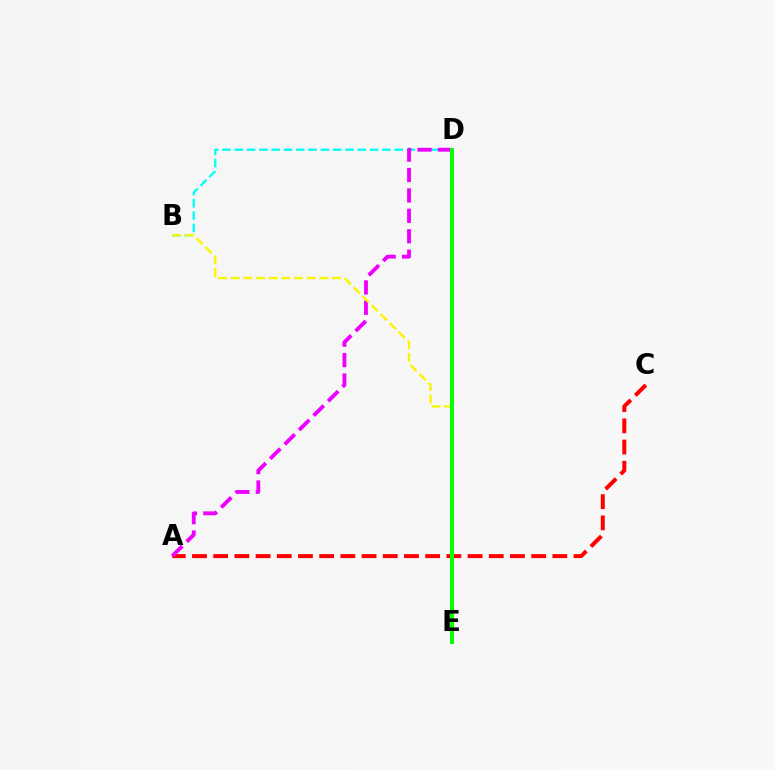{('A', 'C'): [{'color': '#ff0000', 'line_style': 'dashed', 'thickness': 2.88}], ('B', 'D'): [{'color': '#00fff6', 'line_style': 'dashed', 'thickness': 1.67}], ('D', 'E'): [{'color': '#0010ff', 'line_style': 'dashed', 'thickness': 2.82}, {'color': '#08ff00', 'line_style': 'solid', 'thickness': 2.87}], ('A', 'D'): [{'color': '#ee00ff', 'line_style': 'dashed', 'thickness': 2.77}], ('B', 'E'): [{'color': '#fcf500', 'line_style': 'dashed', 'thickness': 1.72}]}